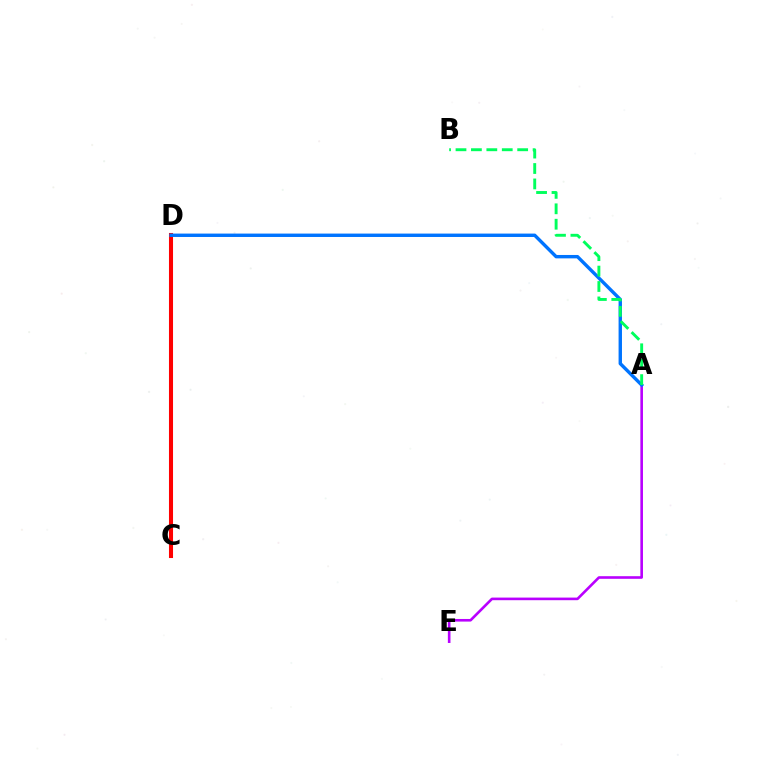{('C', 'D'): [{'color': '#d1ff00', 'line_style': 'dashed', 'thickness': 1.83}, {'color': '#ff0000', 'line_style': 'solid', 'thickness': 2.93}], ('A', 'E'): [{'color': '#b900ff', 'line_style': 'solid', 'thickness': 1.88}], ('A', 'D'): [{'color': '#0074ff', 'line_style': 'solid', 'thickness': 2.45}], ('A', 'B'): [{'color': '#00ff5c', 'line_style': 'dashed', 'thickness': 2.09}]}